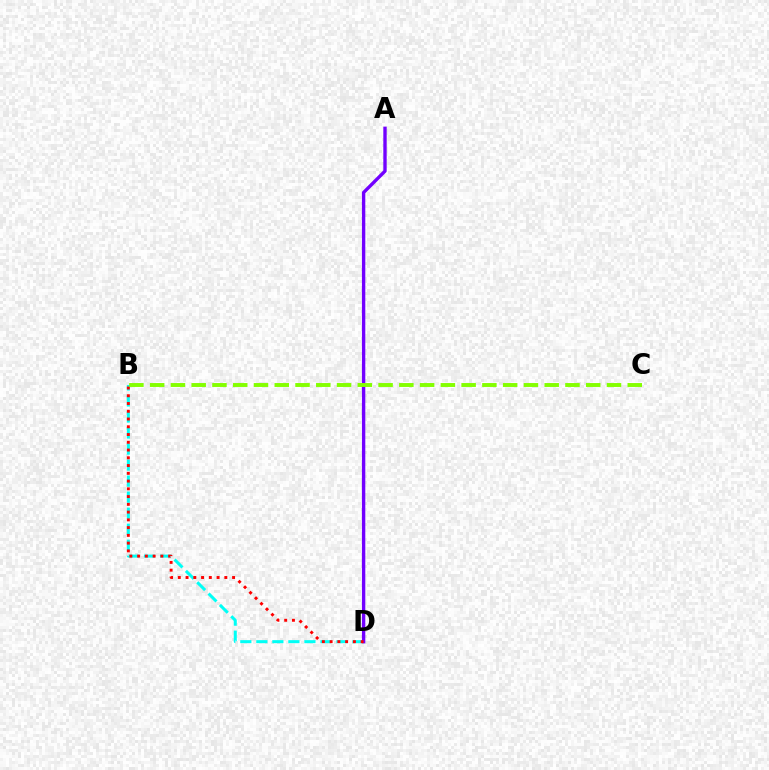{('B', 'D'): [{'color': '#00fff6', 'line_style': 'dashed', 'thickness': 2.18}, {'color': '#ff0000', 'line_style': 'dotted', 'thickness': 2.11}], ('A', 'D'): [{'color': '#7200ff', 'line_style': 'solid', 'thickness': 2.42}], ('B', 'C'): [{'color': '#84ff00', 'line_style': 'dashed', 'thickness': 2.82}]}